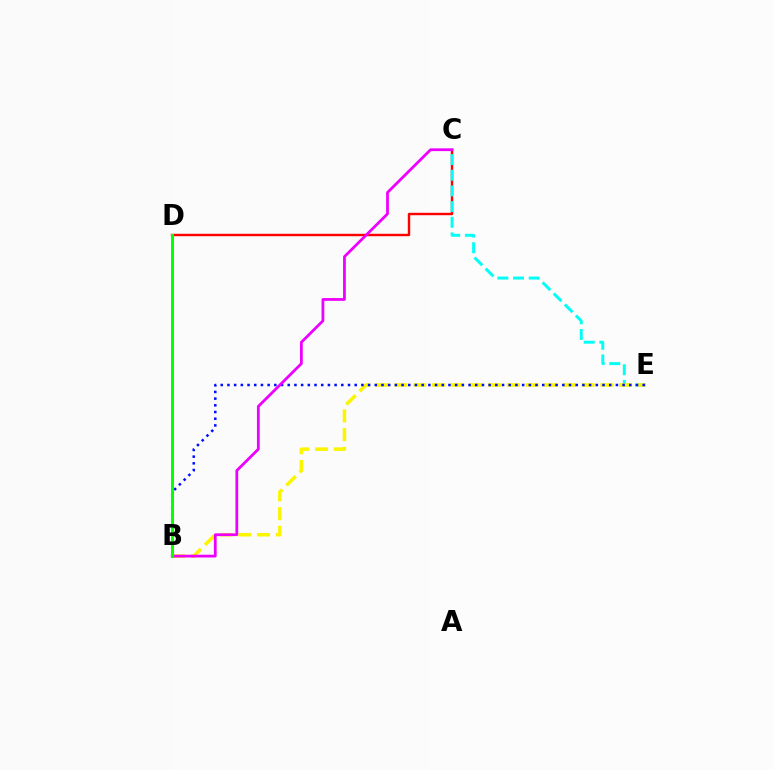{('C', 'D'): [{'color': '#ff0000', 'line_style': 'solid', 'thickness': 1.74}], ('C', 'E'): [{'color': '#00fff6', 'line_style': 'dashed', 'thickness': 2.13}], ('B', 'E'): [{'color': '#fcf500', 'line_style': 'dashed', 'thickness': 2.54}, {'color': '#0010ff', 'line_style': 'dotted', 'thickness': 1.82}], ('B', 'C'): [{'color': '#ee00ff', 'line_style': 'solid', 'thickness': 2.0}], ('B', 'D'): [{'color': '#08ff00', 'line_style': 'solid', 'thickness': 2.17}]}